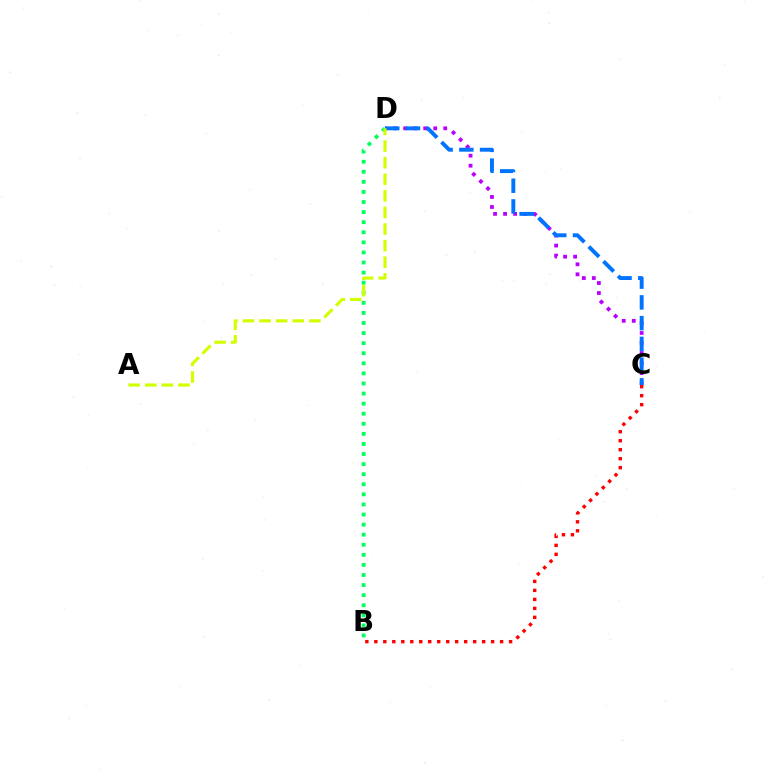{('B', 'C'): [{'color': '#ff0000', 'line_style': 'dotted', 'thickness': 2.44}], ('B', 'D'): [{'color': '#00ff5c', 'line_style': 'dotted', 'thickness': 2.74}], ('C', 'D'): [{'color': '#b900ff', 'line_style': 'dotted', 'thickness': 2.72}, {'color': '#0074ff', 'line_style': 'dashed', 'thickness': 2.82}], ('A', 'D'): [{'color': '#d1ff00', 'line_style': 'dashed', 'thickness': 2.25}]}